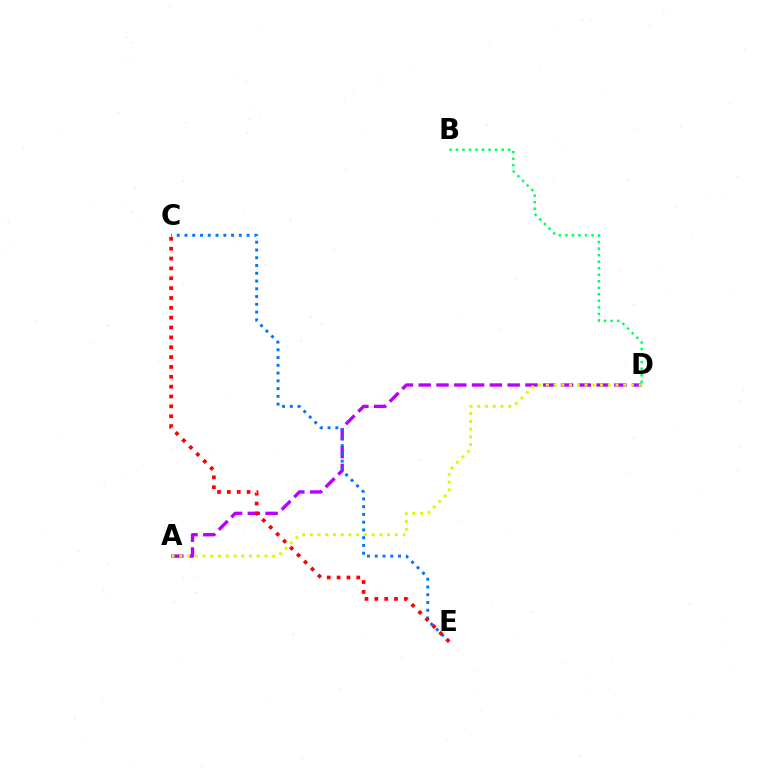{('A', 'D'): [{'color': '#b900ff', 'line_style': 'dashed', 'thickness': 2.42}, {'color': '#d1ff00', 'line_style': 'dotted', 'thickness': 2.1}], ('B', 'D'): [{'color': '#00ff5c', 'line_style': 'dotted', 'thickness': 1.78}], ('C', 'E'): [{'color': '#0074ff', 'line_style': 'dotted', 'thickness': 2.11}, {'color': '#ff0000', 'line_style': 'dotted', 'thickness': 2.68}]}